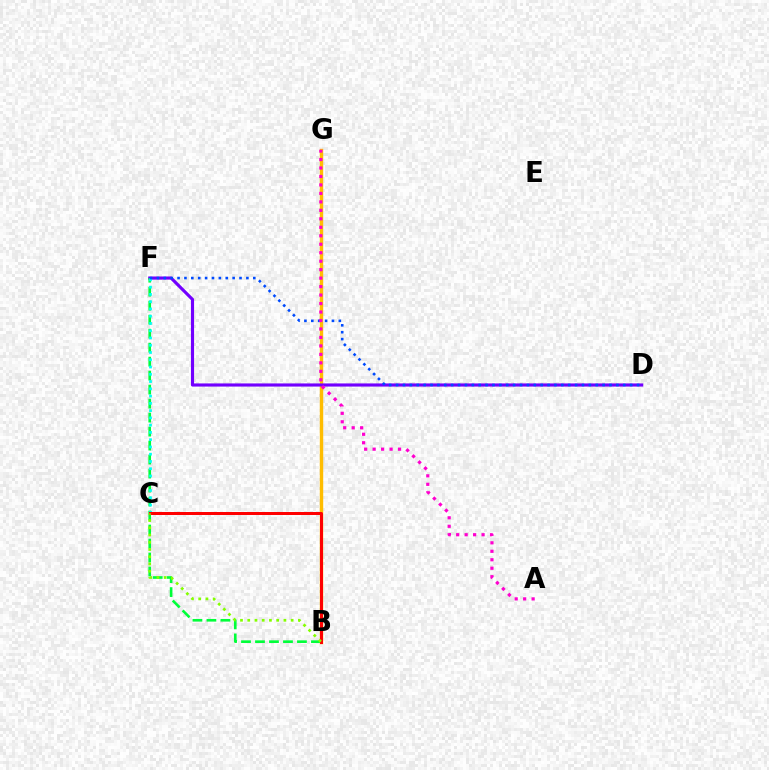{('B', 'G'): [{'color': '#ffbd00', 'line_style': 'solid', 'thickness': 2.46}], ('D', 'F'): [{'color': '#7200ff', 'line_style': 'solid', 'thickness': 2.26}, {'color': '#004bff', 'line_style': 'dotted', 'thickness': 1.87}], ('B', 'F'): [{'color': '#00ff39', 'line_style': 'dashed', 'thickness': 1.9}], ('C', 'F'): [{'color': '#00fff6', 'line_style': 'dotted', 'thickness': 1.97}], ('B', 'C'): [{'color': '#ff0000', 'line_style': 'solid', 'thickness': 2.16}, {'color': '#84ff00', 'line_style': 'dotted', 'thickness': 1.97}], ('A', 'G'): [{'color': '#ff00cf', 'line_style': 'dotted', 'thickness': 2.3}]}